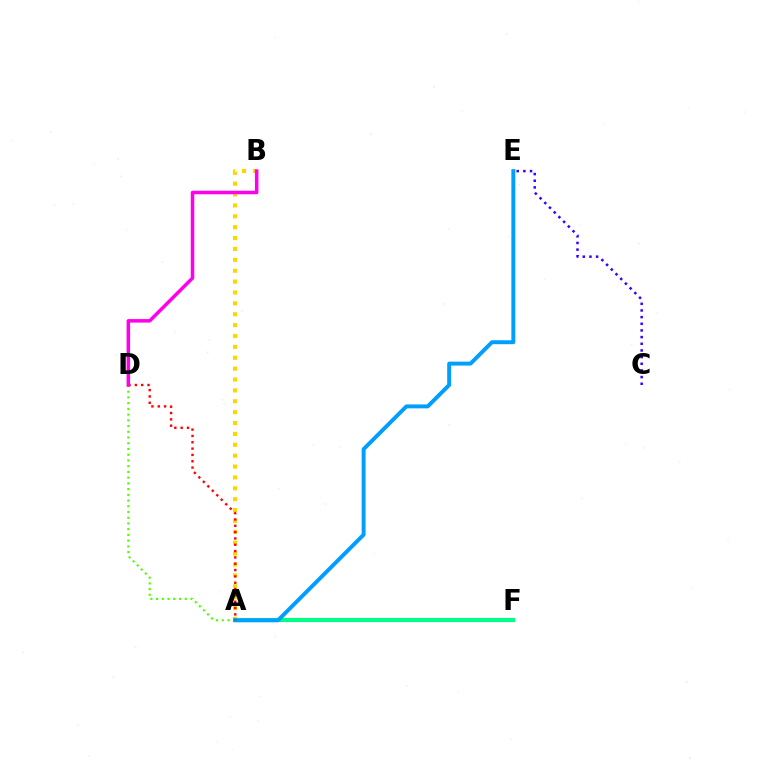{('A', 'D'): [{'color': '#4fff00', 'line_style': 'dotted', 'thickness': 1.56}, {'color': '#ff0000', 'line_style': 'dotted', 'thickness': 1.72}], ('C', 'E'): [{'color': '#3700ff', 'line_style': 'dotted', 'thickness': 1.81}], ('A', 'B'): [{'color': '#ffd500', 'line_style': 'dotted', 'thickness': 2.96}], ('A', 'F'): [{'color': '#00ff86', 'line_style': 'solid', 'thickness': 2.98}], ('A', 'E'): [{'color': '#009eff', 'line_style': 'solid', 'thickness': 2.83}], ('B', 'D'): [{'color': '#ff00ed', 'line_style': 'solid', 'thickness': 2.53}]}